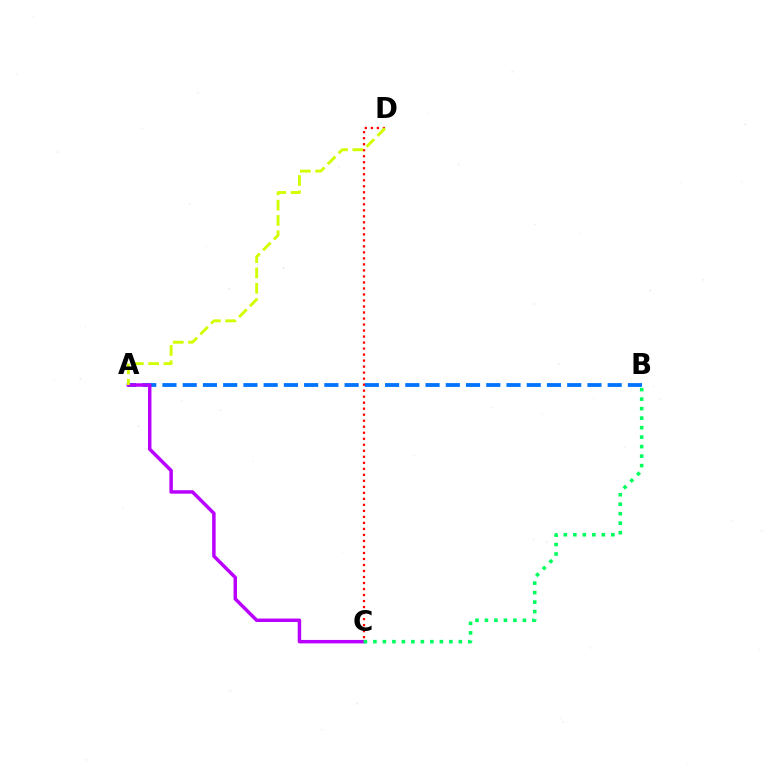{('A', 'B'): [{'color': '#0074ff', 'line_style': 'dashed', 'thickness': 2.75}], ('A', 'C'): [{'color': '#b900ff', 'line_style': 'solid', 'thickness': 2.49}], ('B', 'C'): [{'color': '#00ff5c', 'line_style': 'dotted', 'thickness': 2.58}], ('C', 'D'): [{'color': '#ff0000', 'line_style': 'dotted', 'thickness': 1.63}], ('A', 'D'): [{'color': '#d1ff00', 'line_style': 'dashed', 'thickness': 2.08}]}